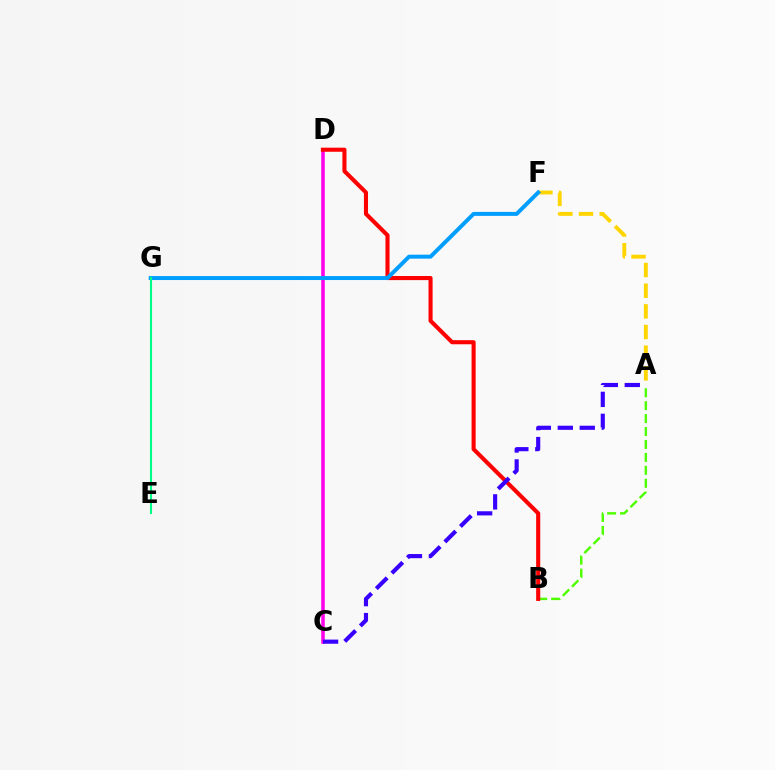{('A', 'B'): [{'color': '#4fff00', 'line_style': 'dashed', 'thickness': 1.76}], ('A', 'F'): [{'color': '#ffd500', 'line_style': 'dashed', 'thickness': 2.81}], ('C', 'D'): [{'color': '#ff00ed', 'line_style': 'solid', 'thickness': 2.55}], ('B', 'D'): [{'color': '#ff0000', 'line_style': 'solid', 'thickness': 2.94}], ('F', 'G'): [{'color': '#009eff', 'line_style': 'solid', 'thickness': 2.85}], ('E', 'G'): [{'color': '#00ff86', 'line_style': 'solid', 'thickness': 1.52}], ('A', 'C'): [{'color': '#3700ff', 'line_style': 'dashed', 'thickness': 2.98}]}